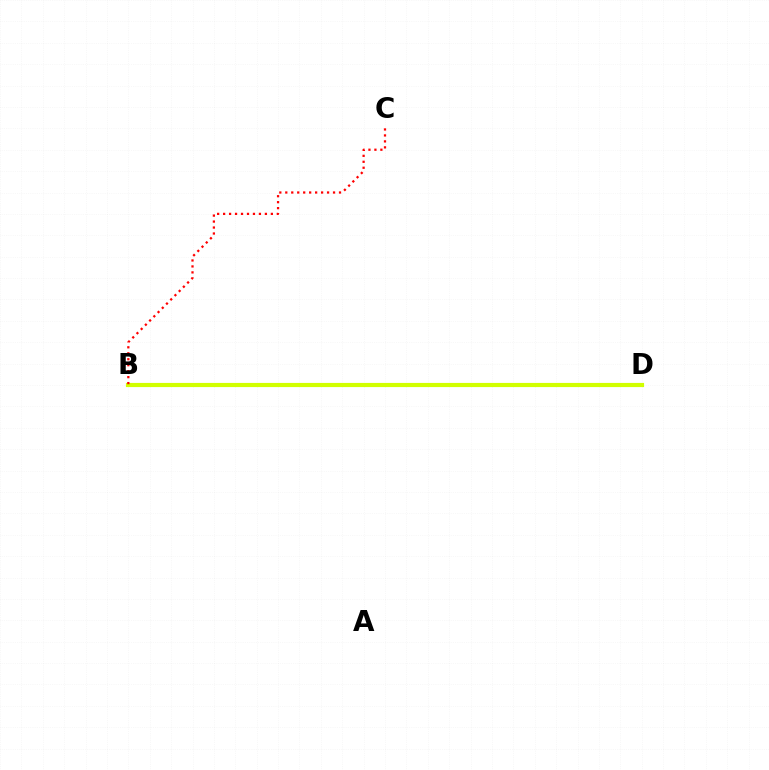{('B', 'D'): [{'color': '#00ff5c', 'line_style': 'dashed', 'thickness': 2.07}, {'color': '#b900ff', 'line_style': 'dotted', 'thickness': 1.52}, {'color': '#0074ff', 'line_style': 'dotted', 'thickness': 2.85}, {'color': '#d1ff00', 'line_style': 'solid', 'thickness': 3.0}], ('B', 'C'): [{'color': '#ff0000', 'line_style': 'dotted', 'thickness': 1.62}]}